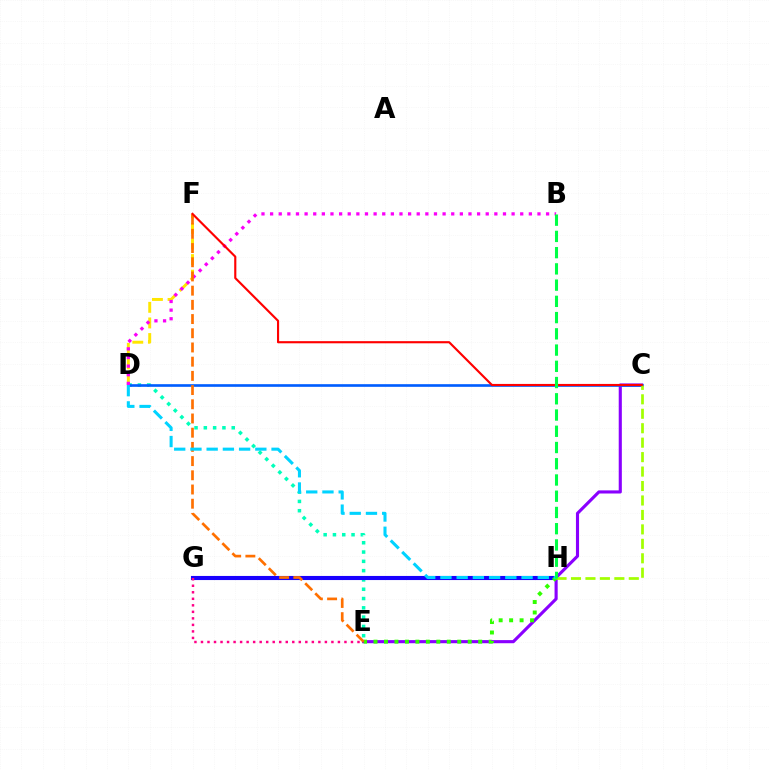{('D', 'E'): [{'color': '#00ffbb', 'line_style': 'dotted', 'thickness': 2.53}], ('D', 'F'): [{'color': '#ffe600', 'line_style': 'dashed', 'thickness': 2.12}], ('C', 'E'): [{'color': '#8a00ff', 'line_style': 'solid', 'thickness': 2.25}], ('G', 'H'): [{'color': '#1900ff', 'line_style': 'solid', 'thickness': 2.95}], ('C', 'D'): [{'color': '#005dff', 'line_style': 'solid', 'thickness': 1.91}], ('B', 'D'): [{'color': '#fa00f9', 'line_style': 'dotted', 'thickness': 2.34}], ('E', 'H'): [{'color': '#31ff00', 'line_style': 'dotted', 'thickness': 2.84}], ('C', 'H'): [{'color': '#a2ff00', 'line_style': 'dashed', 'thickness': 1.96}], ('E', 'F'): [{'color': '#ff7000', 'line_style': 'dashed', 'thickness': 1.93}], ('D', 'H'): [{'color': '#00d3ff', 'line_style': 'dashed', 'thickness': 2.2}], ('C', 'F'): [{'color': '#ff0000', 'line_style': 'solid', 'thickness': 1.54}], ('B', 'H'): [{'color': '#00ff45', 'line_style': 'dashed', 'thickness': 2.21}], ('E', 'G'): [{'color': '#ff0088', 'line_style': 'dotted', 'thickness': 1.77}]}